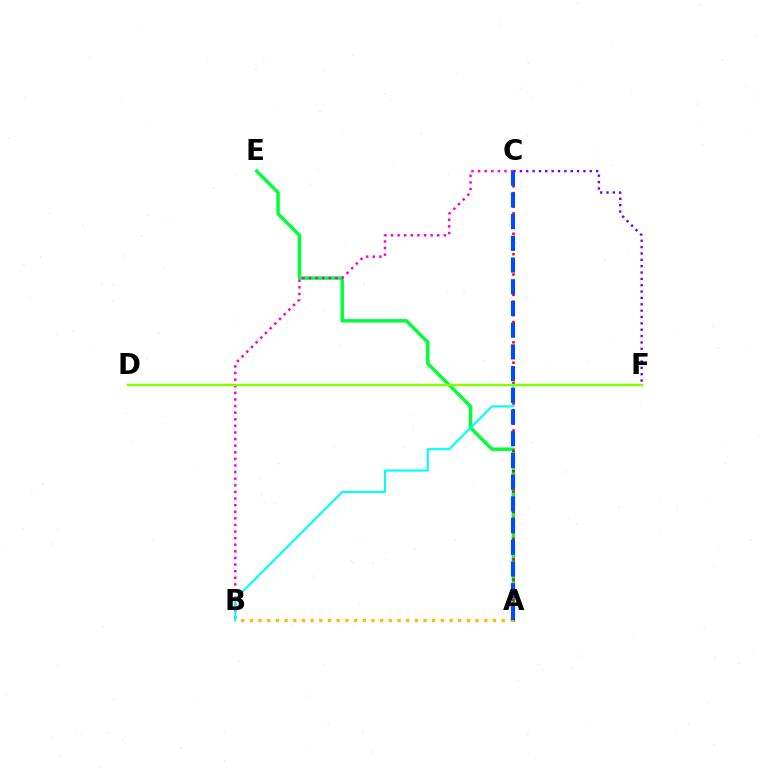{('A', 'E'): [{'color': '#00ff39', 'line_style': 'solid', 'thickness': 2.47}], ('B', 'C'): [{'color': '#ff00cf', 'line_style': 'dotted', 'thickness': 1.79}], ('B', 'F'): [{'color': '#00fff6', 'line_style': 'solid', 'thickness': 1.53}], ('A', 'C'): [{'color': '#ff0000', 'line_style': 'dotted', 'thickness': 1.84}, {'color': '#004bff', 'line_style': 'dashed', 'thickness': 2.95}], ('A', 'B'): [{'color': '#ffbd00', 'line_style': 'dotted', 'thickness': 2.36}], ('D', 'F'): [{'color': '#84ff00', 'line_style': 'solid', 'thickness': 1.76}], ('C', 'F'): [{'color': '#7200ff', 'line_style': 'dotted', 'thickness': 1.73}]}